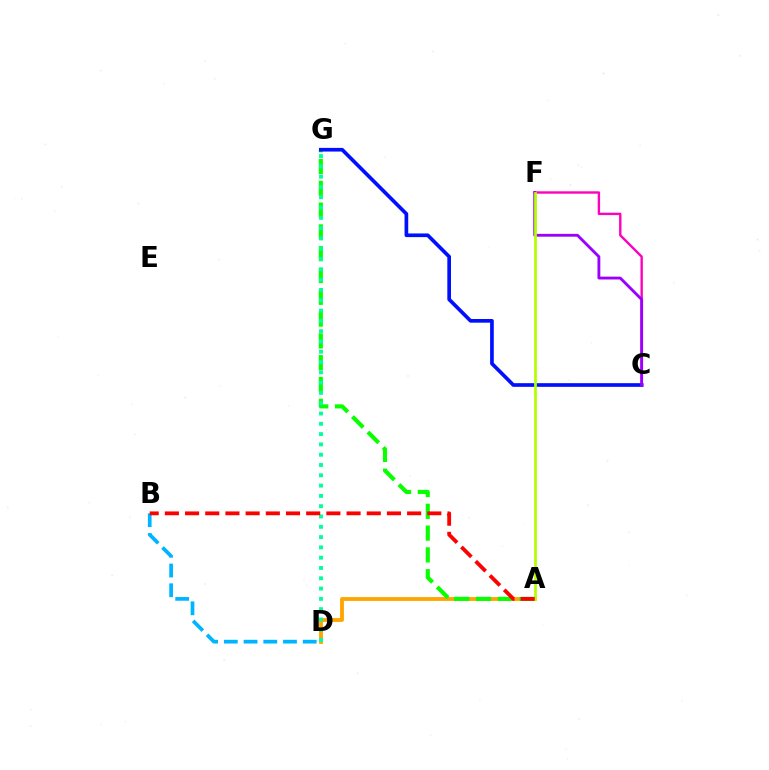{('A', 'D'): [{'color': '#ffa500', 'line_style': 'solid', 'thickness': 2.77}], ('A', 'G'): [{'color': '#08ff00', 'line_style': 'dashed', 'thickness': 2.96}], ('C', 'F'): [{'color': '#ff00bd', 'line_style': 'solid', 'thickness': 1.72}, {'color': '#9b00ff', 'line_style': 'solid', 'thickness': 2.05}], ('B', 'D'): [{'color': '#00b5ff', 'line_style': 'dashed', 'thickness': 2.68}], ('C', 'G'): [{'color': '#0010ff', 'line_style': 'solid', 'thickness': 2.65}], ('D', 'G'): [{'color': '#00ff9d', 'line_style': 'dotted', 'thickness': 2.8}], ('A', 'F'): [{'color': '#b3ff00', 'line_style': 'solid', 'thickness': 1.97}], ('A', 'B'): [{'color': '#ff0000', 'line_style': 'dashed', 'thickness': 2.74}]}